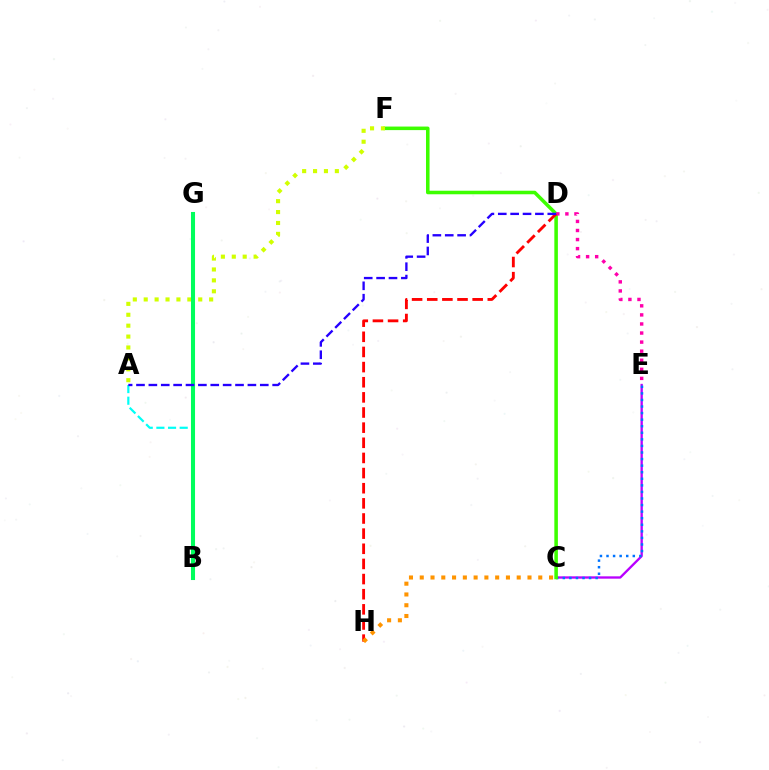{('C', 'E'): [{'color': '#b900ff', 'line_style': 'solid', 'thickness': 1.67}, {'color': '#0074ff', 'line_style': 'dotted', 'thickness': 1.79}], ('C', 'F'): [{'color': '#3dff00', 'line_style': 'solid', 'thickness': 2.55}], ('D', 'E'): [{'color': '#ff00ac', 'line_style': 'dotted', 'thickness': 2.46}], ('A', 'B'): [{'color': '#00fff6', 'line_style': 'dashed', 'thickness': 1.58}], ('A', 'F'): [{'color': '#d1ff00', 'line_style': 'dotted', 'thickness': 2.96}], ('D', 'H'): [{'color': '#ff0000', 'line_style': 'dashed', 'thickness': 2.06}], ('B', 'G'): [{'color': '#00ff5c', 'line_style': 'solid', 'thickness': 2.93}], ('A', 'D'): [{'color': '#2500ff', 'line_style': 'dashed', 'thickness': 1.68}], ('C', 'H'): [{'color': '#ff9400', 'line_style': 'dotted', 'thickness': 2.93}]}